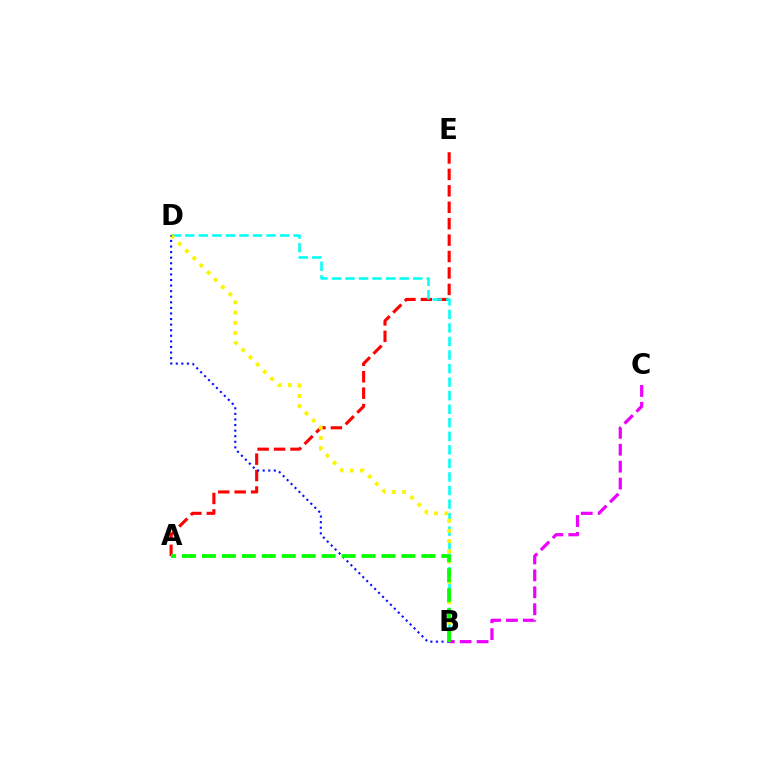{('A', 'E'): [{'color': '#ff0000', 'line_style': 'dashed', 'thickness': 2.23}], ('B', 'D'): [{'color': '#00fff6', 'line_style': 'dashed', 'thickness': 1.84}, {'color': '#fcf500', 'line_style': 'dotted', 'thickness': 2.77}, {'color': '#0010ff', 'line_style': 'dotted', 'thickness': 1.52}], ('B', 'C'): [{'color': '#ee00ff', 'line_style': 'dashed', 'thickness': 2.3}], ('A', 'B'): [{'color': '#08ff00', 'line_style': 'dashed', 'thickness': 2.71}]}